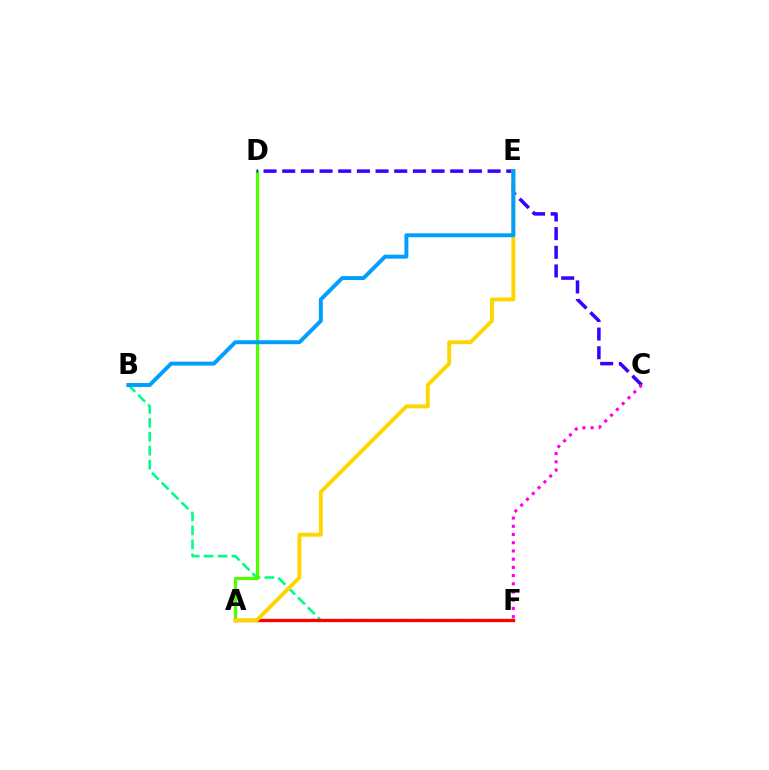{('B', 'F'): [{'color': '#00ff86', 'line_style': 'dashed', 'thickness': 1.89}], ('A', 'D'): [{'color': '#4fff00', 'line_style': 'solid', 'thickness': 2.32}], ('A', 'F'): [{'color': '#ff0000', 'line_style': 'solid', 'thickness': 2.38}], ('C', 'D'): [{'color': '#3700ff', 'line_style': 'dashed', 'thickness': 2.54}], ('C', 'F'): [{'color': '#ff00ed', 'line_style': 'dotted', 'thickness': 2.23}], ('A', 'E'): [{'color': '#ffd500', 'line_style': 'solid', 'thickness': 2.79}], ('B', 'E'): [{'color': '#009eff', 'line_style': 'solid', 'thickness': 2.84}]}